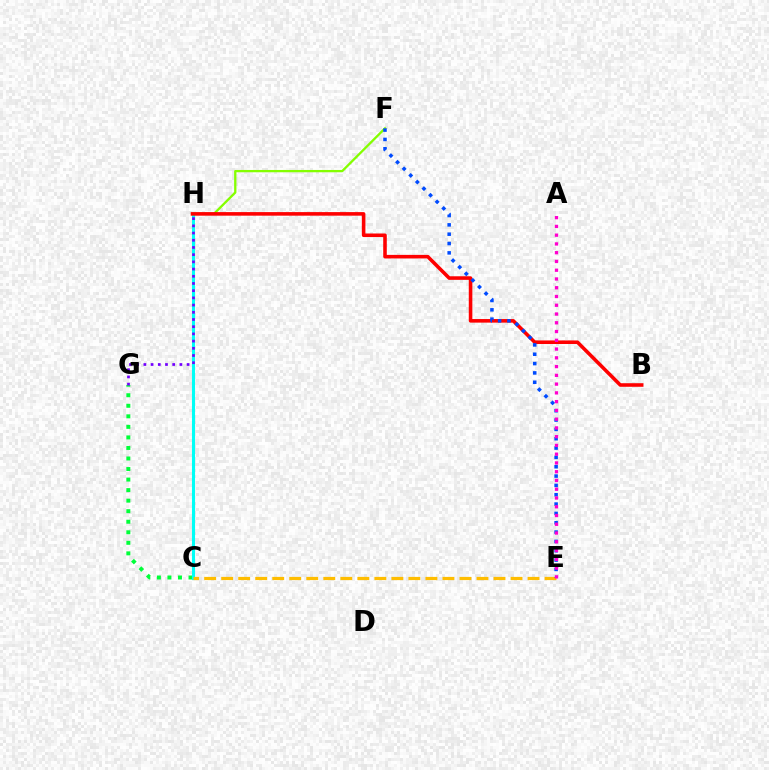{('C', 'G'): [{'color': '#00ff39', 'line_style': 'dotted', 'thickness': 2.86}], ('C', 'H'): [{'color': '#00fff6', 'line_style': 'solid', 'thickness': 2.21}], ('F', 'H'): [{'color': '#84ff00', 'line_style': 'solid', 'thickness': 1.66}], ('B', 'H'): [{'color': '#ff0000', 'line_style': 'solid', 'thickness': 2.57}], ('C', 'E'): [{'color': '#ffbd00', 'line_style': 'dashed', 'thickness': 2.31}], ('E', 'F'): [{'color': '#004bff', 'line_style': 'dotted', 'thickness': 2.54}], ('G', 'H'): [{'color': '#7200ff', 'line_style': 'dotted', 'thickness': 1.96}], ('A', 'E'): [{'color': '#ff00cf', 'line_style': 'dotted', 'thickness': 2.38}]}